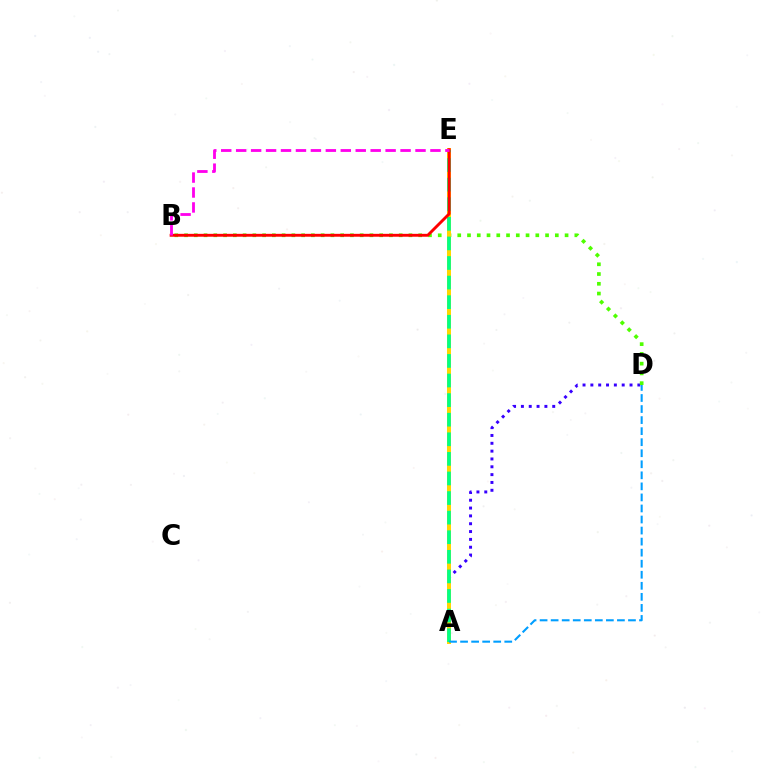{('A', 'D'): [{'color': '#3700ff', 'line_style': 'dotted', 'thickness': 2.13}, {'color': '#009eff', 'line_style': 'dashed', 'thickness': 1.5}], ('B', 'D'): [{'color': '#4fff00', 'line_style': 'dotted', 'thickness': 2.65}], ('A', 'E'): [{'color': '#ffd500', 'line_style': 'solid', 'thickness': 2.88}, {'color': '#00ff86', 'line_style': 'dashed', 'thickness': 2.66}], ('B', 'E'): [{'color': '#ff0000', 'line_style': 'solid', 'thickness': 2.08}, {'color': '#ff00ed', 'line_style': 'dashed', 'thickness': 2.03}]}